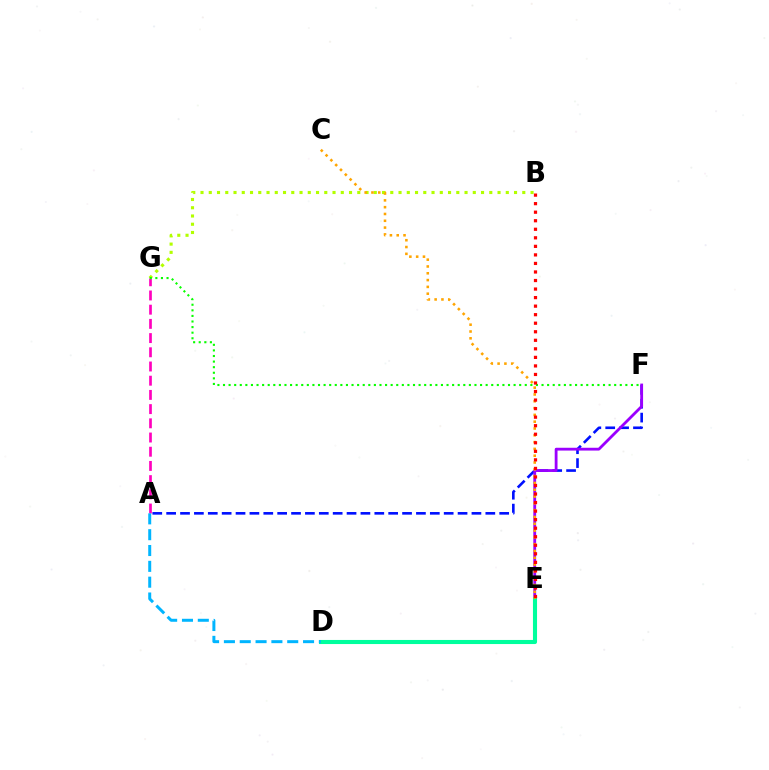{('A', 'F'): [{'color': '#0010ff', 'line_style': 'dashed', 'thickness': 1.89}], ('E', 'F'): [{'color': '#9b00ff', 'line_style': 'solid', 'thickness': 2.02}], ('A', 'G'): [{'color': '#ff00bd', 'line_style': 'dashed', 'thickness': 1.93}], ('D', 'E'): [{'color': '#00ff9d', 'line_style': 'solid', 'thickness': 2.94}], ('B', 'G'): [{'color': '#b3ff00', 'line_style': 'dotted', 'thickness': 2.24}], ('C', 'E'): [{'color': '#ffa500', 'line_style': 'dotted', 'thickness': 1.85}], ('F', 'G'): [{'color': '#08ff00', 'line_style': 'dotted', 'thickness': 1.52}], ('A', 'D'): [{'color': '#00b5ff', 'line_style': 'dashed', 'thickness': 2.15}], ('B', 'E'): [{'color': '#ff0000', 'line_style': 'dotted', 'thickness': 2.32}]}